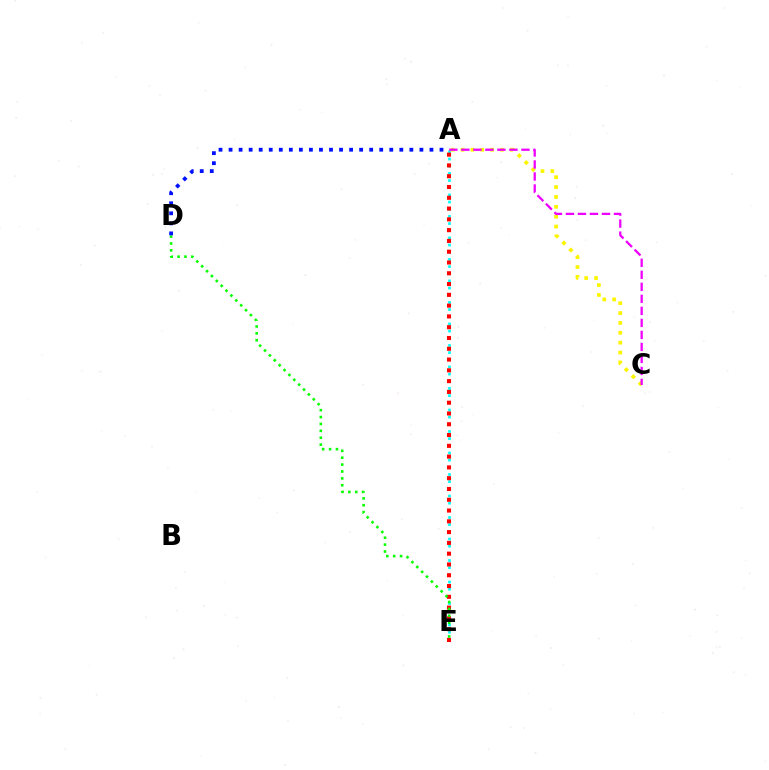{('A', 'E'): [{'color': '#00fff6', 'line_style': 'dotted', 'thickness': 1.95}, {'color': '#ff0000', 'line_style': 'dotted', 'thickness': 2.93}], ('A', 'C'): [{'color': '#fcf500', 'line_style': 'dotted', 'thickness': 2.68}, {'color': '#ee00ff', 'line_style': 'dashed', 'thickness': 1.63}], ('D', 'E'): [{'color': '#08ff00', 'line_style': 'dotted', 'thickness': 1.87}], ('A', 'D'): [{'color': '#0010ff', 'line_style': 'dotted', 'thickness': 2.73}]}